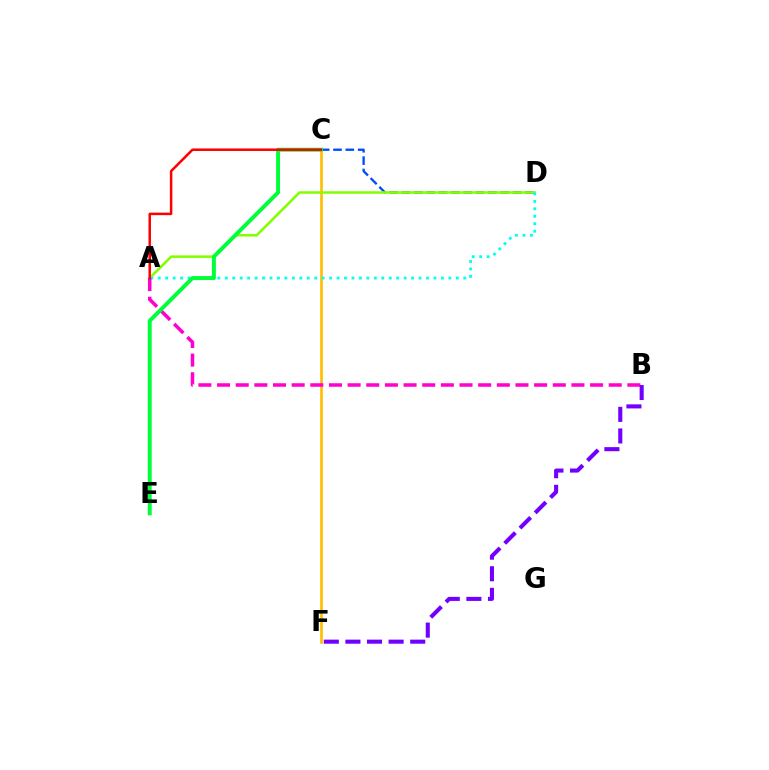{('C', 'D'): [{'color': '#004bff', 'line_style': 'dashed', 'thickness': 1.68}], ('C', 'F'): [{'color': '#ffbd00', 'line_style': 'solid', 'thickness': 1.91}], ('A', 'D'): [{'color': '#84ff00', 'line_style': 'solid', 'thickness': 1.83}, {'color': '#00fff6', 'line_style': 'dotted', 'thickness': 2.02}], ('A', 'B'): [{'color': '#ff00cf', 'line_style': 'dashed', 'thickness': 2.53}], ('C', 'E'): [{'color': '#00ff39', 'line_style': 'solid', 'thickness': 2.84}], ('A', 'C'): [{'color': '#ff0000', 'line_style': 'solid', 'thickness': 1.8}], ('B', 'F'): [{'color': '#7200ff', 'line_style': 'dashed', 'thickness': 2.93}]}